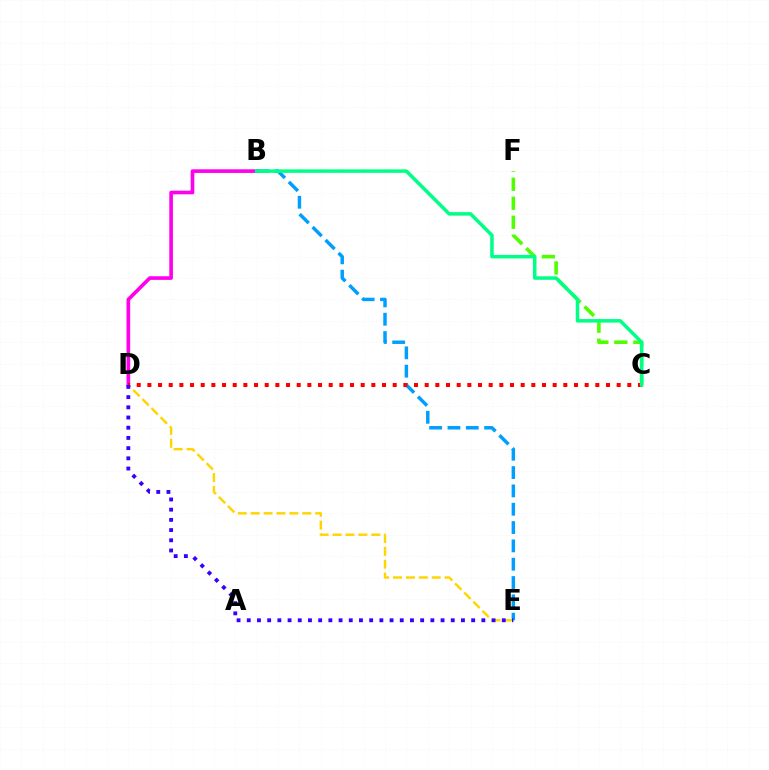{('B', 'E'): [{'color': '#009eff', 'line_style': 'dashed', 'thickness': 2.49}], ('D', 'E'): [{'color': '#ffd500', 'line_style': 'dashed', 'thickness': 1.75}, {'color': '#3700ff', 'line_style': 'dotted', 'thickness': 2.77}], ('C', 'F'): [{'color': '#4fff00', 'line_style': 'dashed', 'thickness': 2.58}], ('B', 'D'): [{'color': '#ff00ed', 'line_style': 'solid', 'thickness': 2.62}], ('C', 'D'): [{'color': '#ff0000', 'line_style': 'dotted', 'thickness': 2.9}], ('B', 'C'): [{'color': '#00ff86', 'line_style': 'solid', 'thickness': 2.53}]}